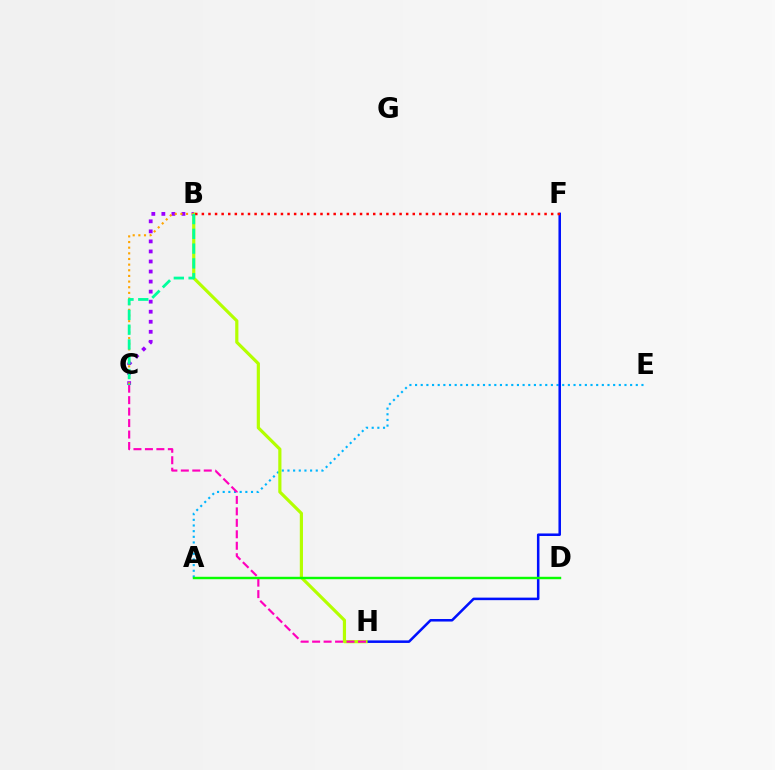{('A', 'E'): [{'color': '#00b5ff', 'line_style': 'dotted', 'thickness': 1.54}], ('F', 'H'): [{'color': '#0010ff', 'line_style': 'solid', 'thickness': 1.82}], ('B', 'H'): [{'color': '#b3ff00', 'line_style': 'solid', 'thickness': 2.29}], ('B', 'F'): [{'color': '#ff0000', 'line_style': 'dotted', 'thickness': 1.79}], ('C', 'H'): [{'color': '#ff00bd', 'line_style': 'dashed', 'thickness': 1.56}], ('A', 'D'): [{'color': '#08ff00', 'line_style': 'solid', 'thickness': 1.74}], ('B', 'C'): [{'color': '#9b00ff', 'line_style': 'dotted', 'thickness': 2.73}, {'color': '#ffa500', 'line_style': 'dotted', 'thickness': 1.54}, {'color': '#00ff9d', 'line_style': 'dashed', 'thickness': 2.01}]}